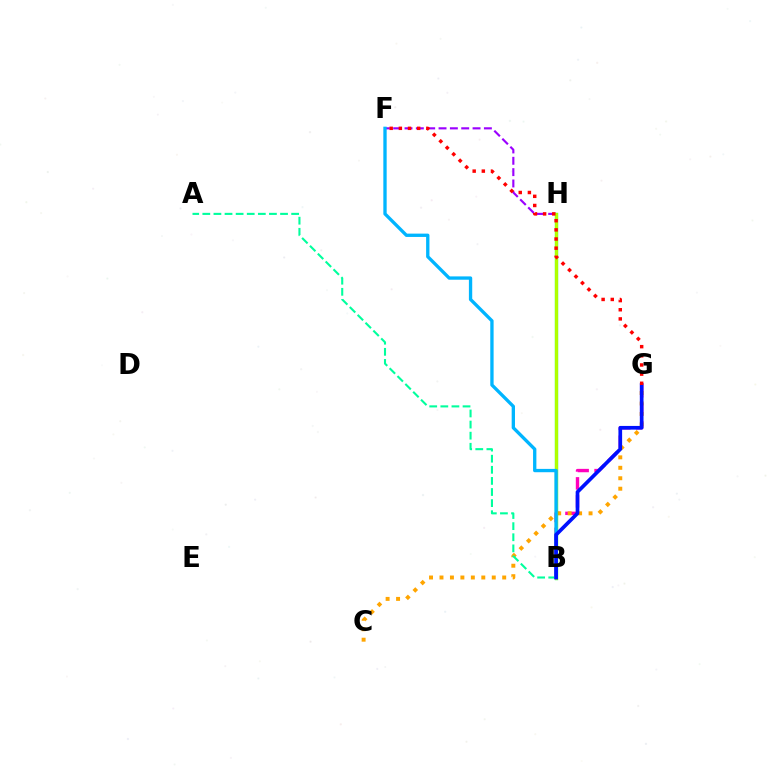{('B', 'G'): [{'color': '#ff00bd', 'line_style': 'dashed', 'thickness': 2.44}, {'color': '#0010ff', 'line_style': 'solid', 'thickness': 2.66}], ('C', 'G'): [{'color': '#ffa500', 'line_style': 'dotted', 'thickness': 2.84}], ('F', 'H'): [{'color': '#9b00ff', 'line_style': 'dashed', 'thickness': 1.54}], ('B', 'H'): [{'color': '#08ff00', 'line_style': 'solid', 'thickness': 2.39}, {'color': '#b3ff00', 'line_style': 'solid', 'thickness': 2.11}], ('A', 'B'): [{'color': '#00ff9d', 'line_style': 'dashed', 'thickness': 1.51}], ('B', 'F'): [{'color': '#00b5ff', 'line_style': 'solid', 'thickness': 2.39}], ('F', 'G'): [{'color': '#ff0000', 'line_style': 'dotted', 'thickness': 2.49}]}